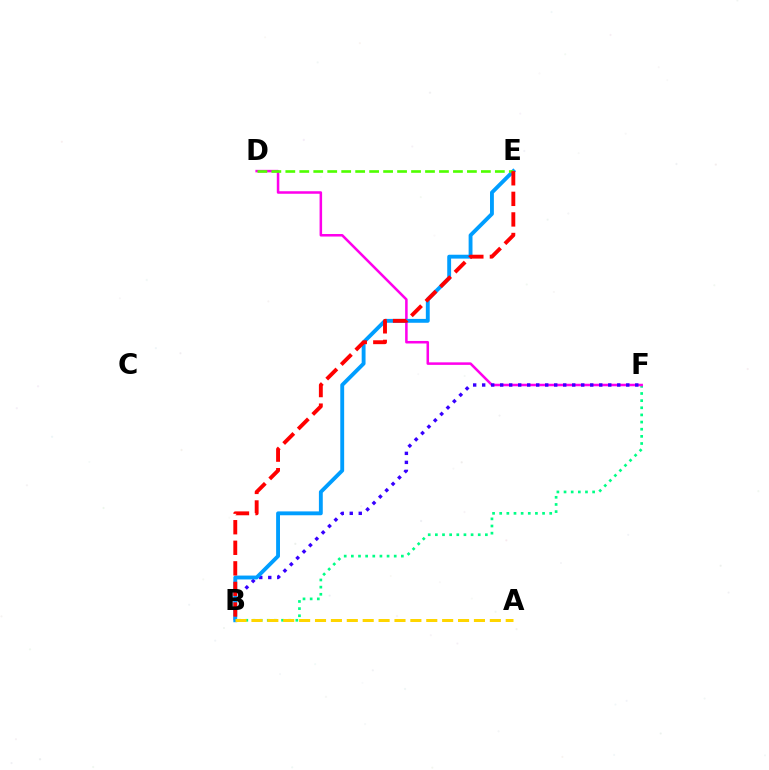{('B', 'F'): [{'color': '#00ff86', 'line_style': 'dotted', 'thickness': 1.94}, {'color': '#3700ff', 'line_style': 'dotted', 'thickness': 2.45}], ('D', 'F'): [{'color': '#ff00ed', 'line_style': 'solid', 'thickness': 1.82}], ('B', 'E'): [{'color': '#009eff', 'line_style': 'solid', 'thickness': 2.78}, {'color': '#ff0000', 'line_style': 'dashed', 'thickness': 2.79}], ('D', 'E'): [{'color': '#4fff00', 'line_style': 'dashed', 'thickness': 1.9}], ('A', 'B'): [{'color': '#ffd500', 'line_style': 'dashed', 'thickness': 2.16}]}